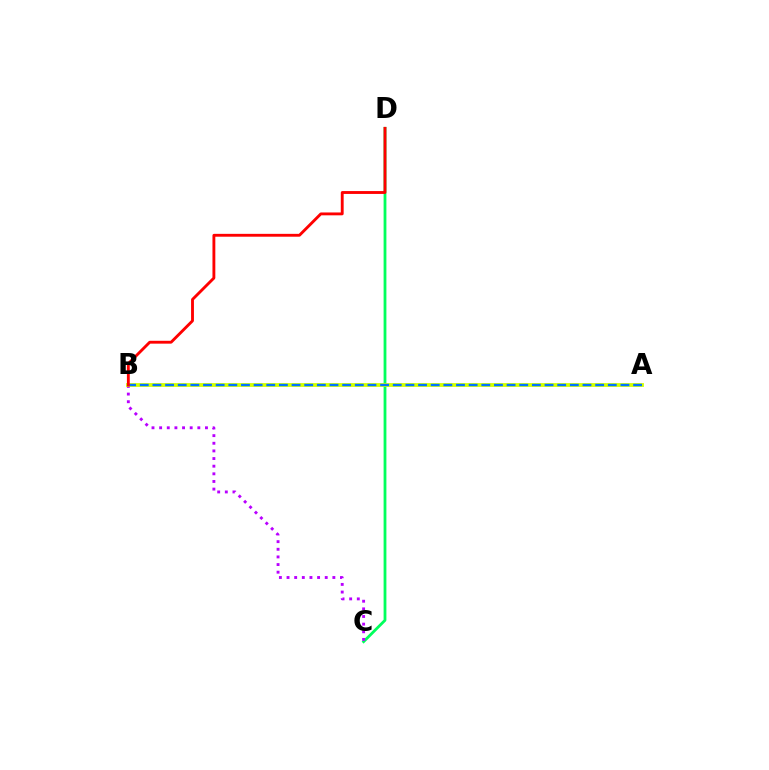{('C', 'D'): [{'color': '#00ff5c', 'line_style': 'solid', 'thickness': 2.01}], ('B', 'C'): [{'color': '#b900ff', 'line_style': 'dotted', 'thickness': 2.08}], ('A', 'B'): [{'color': '#d1ff00', 'line_style': 'solid', 'thickness': 2.74}, {'color': '#0074ff', 'line_style': 'dashed', 'thickness': 1.72}], ('B', 'D'): [{'color': '#ff0000', 'line_style': 'solid', 'thickness': 2.06}]}